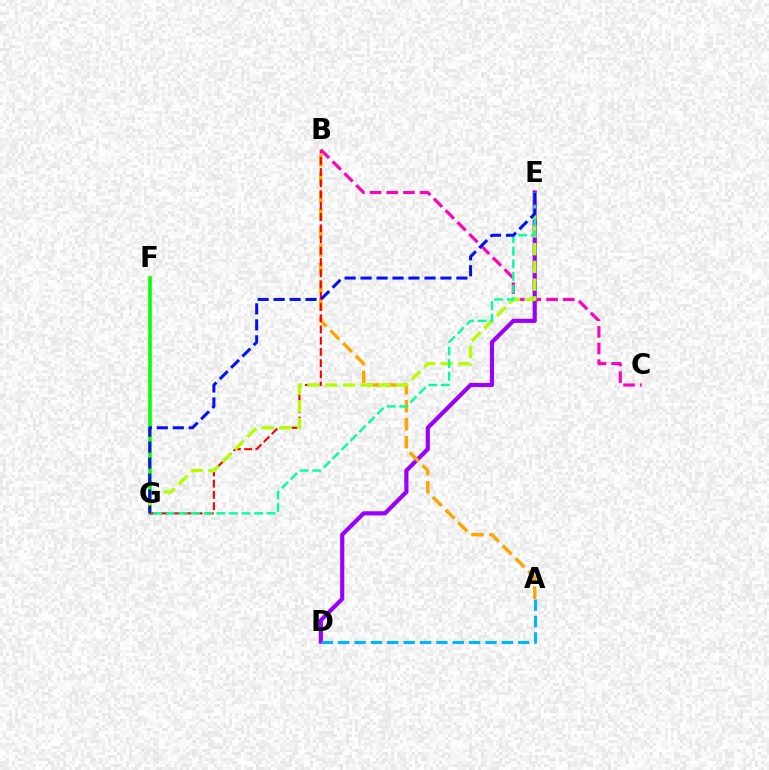{('D', 'E'): [{'color': '#9b00ff', 'line_style': 'solid', 'thickness': 3.0}], ('F', 'G'): [{'color': '#08ff00', 'line_style': 'solid', 'thickness': 2.57}], ('A', 'B'): [{'color': '#ffa500', 'line_style': 'dashed', 'thickness': 2.45}], ('A', 'D'): [{'color': '#00b5ff', 'line_style': 'dashed', 'thickness': 2.22}], ('B', 'G'): [{'color': '#ff0000', 'line_style': 'dashed', 'thickness': 1.53}], ('B', 'C'): [{'color': '#ff00bd', 'line_style': 'dashed', 'thickness': 2.26}], ('E', 'G'): [{'color': '#b3ff00', 'line_style': 'dashed', 'thickness': 2.41}, {'color': '#00ff9d', 'line_style': 'dashed', 'thickness': 1.71}, {'color': '#0010ff', 'line_style': 'dashed', 'thickness': 2.17}]}